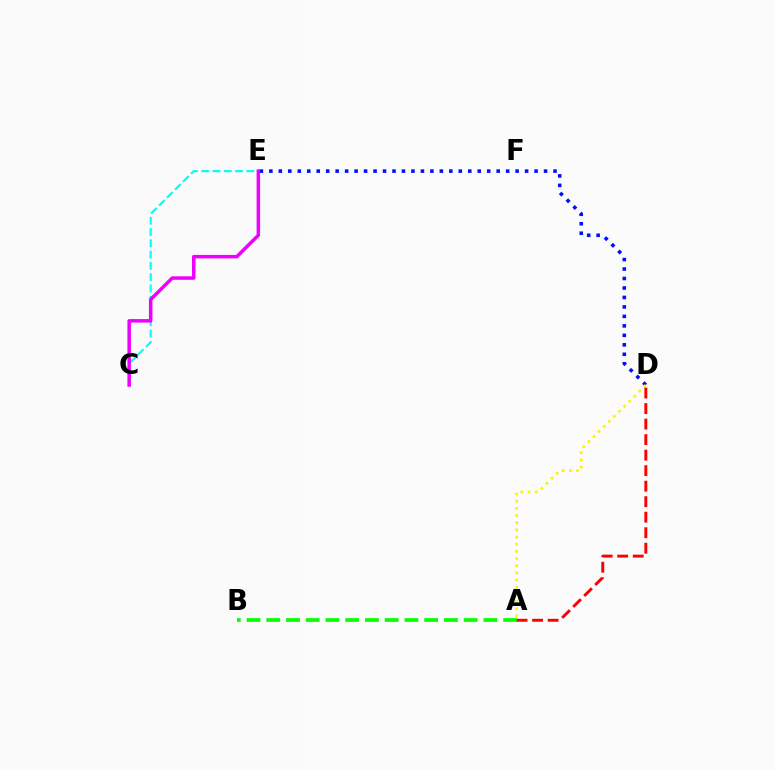{('C', 'E'): [{'color': '#00fff6', 'line_style': 'dashed', 'thickness': 1.53}, {'color': '#ee00ff', 'line_style': 'solid', 'thickness': 2.52}], ('D', 'E'): [{'color': '#0010ff', 'line_style': 'dotted', 'thickness': 2.57}], ('A', 'B'): [{'color': '#08ff00', 'line_style': 'dashed', 'thickness': 2.68}], ('A', 'D'): [{'color': '#fcf500', 'line_style': 'dotted', 'thickness': 1.95}, {'color': '#ff0000', 'line_style': 'dashed', 'thickness': 2.11}]}